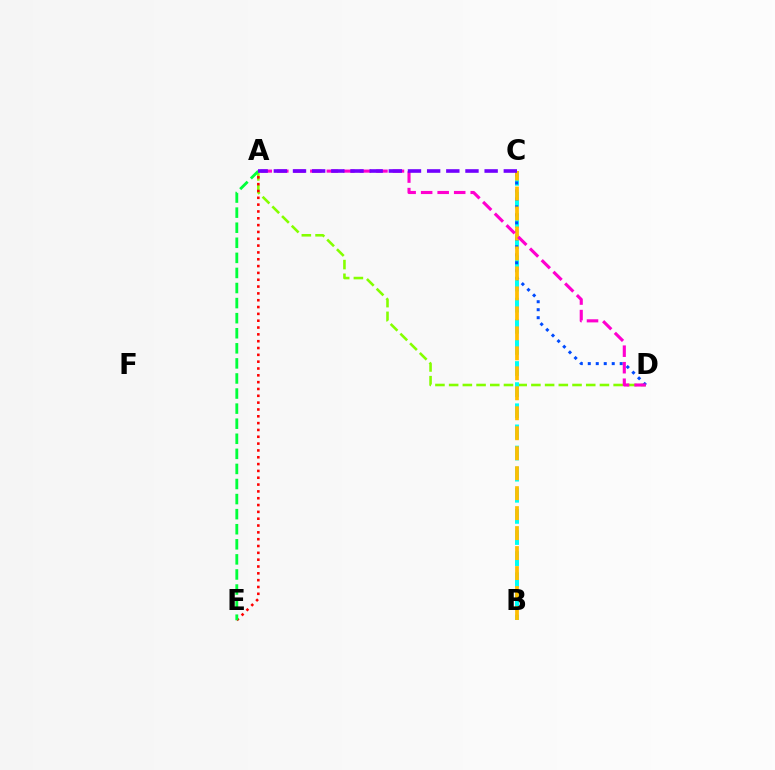{('A', 'D'): [{'color': '#84ff00', 'line_style': 'dashed', 'thickness': 1.86}, {'color': '#ff00cf', 'line_style': 'dashed', 'thickness': 2.24}], ('B', 'C'): [{'color': '#00fff6', 'line_style': 'dashed', 'thickness': 2.87}, {'color': '#ffbd00', 'line_style': 'dashed', 'thickness': 2.71}], ('C', 'D'): [{'color': '#004bff', 'line_style': 'dotted', 'thickness': 2.17}], ('A', 'E'): [{'color': '#ff0000', 'line_style': 'dotted', 'thickness': 1.86}, {'color': '#00ff39', 'line_style': 'dashed', 'thickness': 2.05}], ('A', 'C'): [{'color': '#7200ff', 'line_style': 'dashed', 'thickness': 2.6}]}